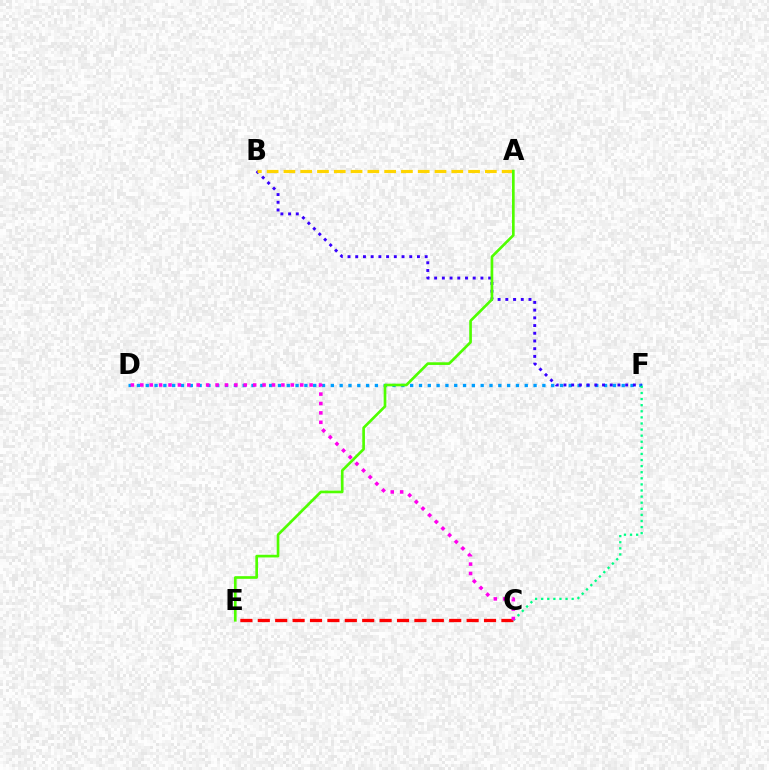{('D', 'F'): [{'color': '#009eff', 'line_style': 'dotted', 'thickness': 2.39}], ('B', 'F'): [{'color': '#3700ff', 'line_style': 'dotted', 'thickness': 2.1}], ('C', 'E'): [{'color': '#ff0000', 'line_style': 'dashed', 'thickness': 2.36}], ('C', 'F'): [{'color': '#00ff86', 'line_style': 'dotted', 'thickness': 1.66}], ('A', 'B'): [{'color': '#ffd500', 'line_style': 'dashed', 'thickness': 2.28}], ('A', 'E'): [{'color': '#4fff00', 'line_style': 'solid', 'thickness': 1.92}], ('C', 'D'): [{'color': '#ff00ed', 'line_style': 'dotted', 'thickness': 2.56}]}